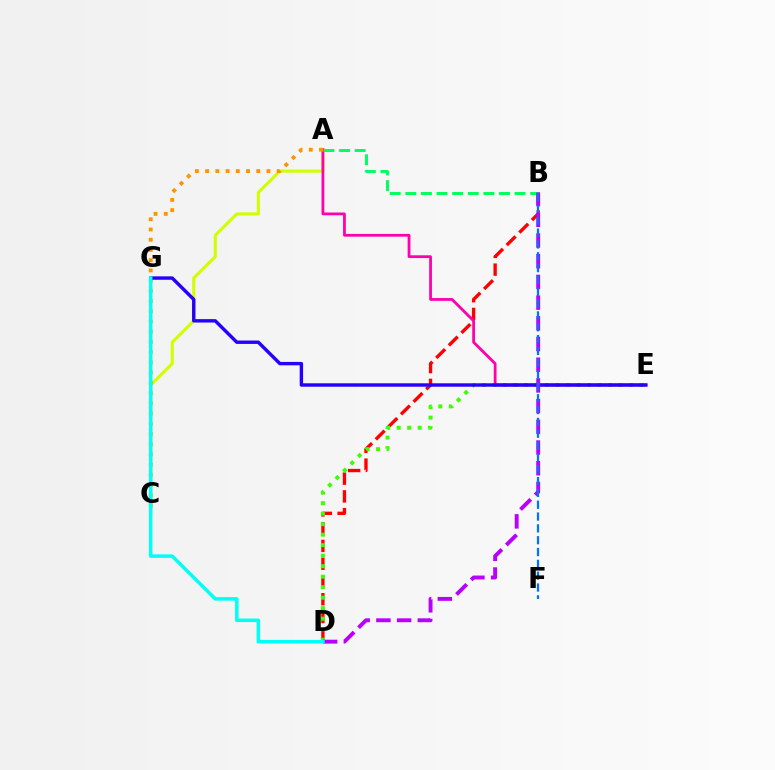{('A', 'C'): [{'color': '#d1ff00', 'line_style': 'solid', 'thickness': 2.22}, {'color': '#ff9400', 'line_style': 'dotted', 'thickness': 2.78}], ('B', 'D'): [{'color': '#ff0000', 'line_style': 'dashed', 'thickness': 2.41}, {'color': '#b900ff', 'line_style': 'dashed', 'thickness': 2.81}], ('D', 'E'): [{'color': '#3dff00', 'line_style': 'dotted', 'thickness': 2.85}], ('A', 'E'): [{'color': '#ff00ac', 'line_style': 'solid', 'thickness': 2.0}], ('E', 'G'): [{'color': '#2500ff', 'line_style': 'solid', 'thickness': 2.46}], ('A', 'B'): [{'color': '#00ff5c', 'line_style': 'dashed', 'thickness': 2.12}], ('B', 'F'): [{'color': '#0074ff', 'line_style': 'dashed', 'thickness': 1.61}], ('D', 'G'): [{'color': '#00fff6', 'line_style': 'solid', 'thickness': 2.53}]}